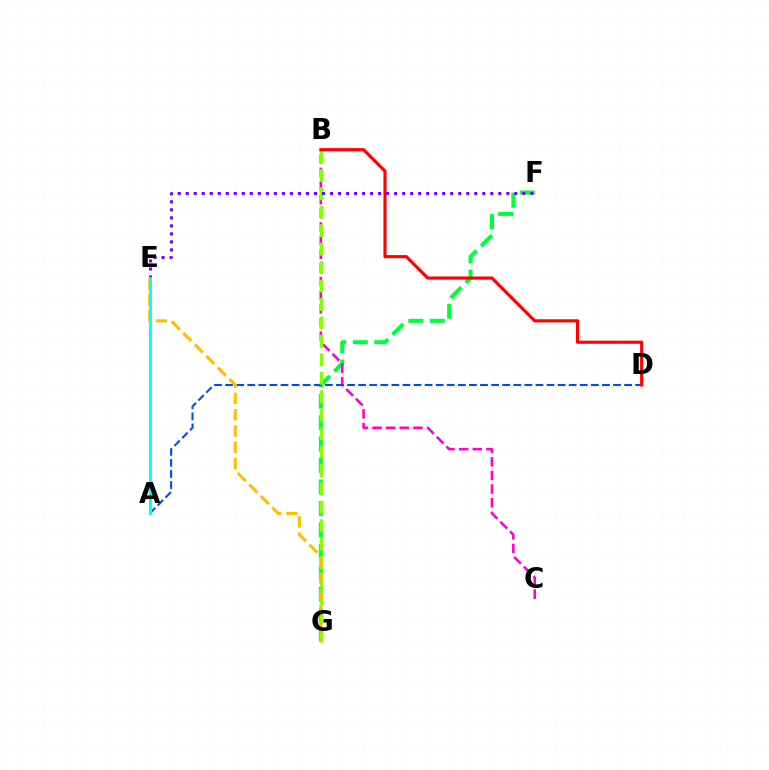{('F', 'G'): [{'color': '#00ff39', 'line_style': 'dashed', 'thickness': 2.92}], ('B', 'C'): [{'color': '#ff00cf', 'line_style': 'dashed', 'thickness': 1.85}], ('A', 'D'): [{'color': '#004bff', 'line_style': 'dashed', 'thickness': 1.51}], ('B', 'G'): [{'color': '#84ff00', 'line_style': 'dashed', 'thickness': 2.51}], ('E', 'G'): [{'color': '#ffbd00', 'line_style': 'dashed', 'thickness': 2.21}], ('B', 'D'): [{'color': '#ff0000', 'line_style': 'solid', 'thickness': 2.26}], ('E', 'F'): [{'color': '#7200ff', 'line_style': 'dotted', 'thickness': 2.18}], ('A', 'E'): [{'color': '#00fff6', 'line_style': 'solid', 'thickness': 2.07}]}